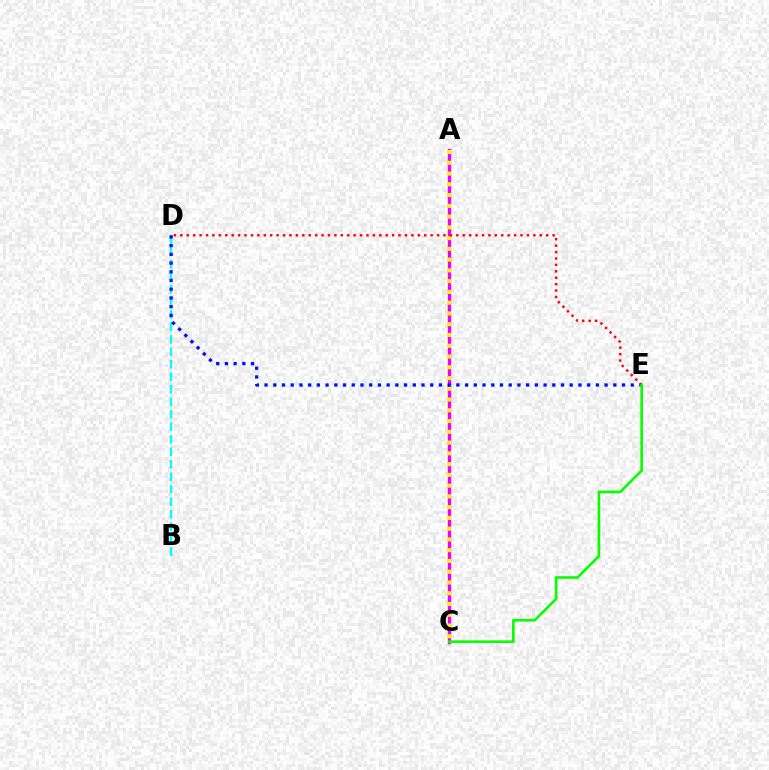{('A', 'C'): [{'color': '#ee00ff', 'line_style': 'solid', 'thickness': 2.41}, {'color': '#fcf500', 'line_style': 'dotted', 'thickness': 2.92}], ('B', 'D'): [{'color': '#00fff6', 'line_style': 'dashed', 'thickness': 1.7}], ('D', 'E'): [{'color': '#0010ff', 'line_style': 'dotted', 'thickness': 2.37}, {'color': '#ff0000', 'line_style': 'dotted', 'thickness': 1.74}], ('C', 'E'): [{'color': '#08ff00', 'line_style': 'solid', 'thickness': 1.89}]}